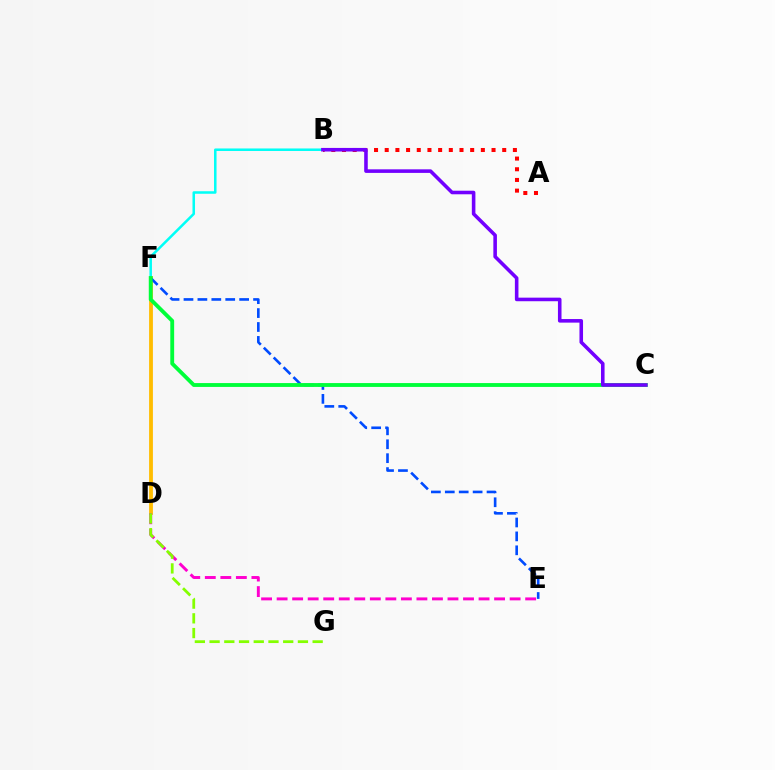{('D', 'F'): [{'color': '#ffbd00', 'line_style': 'solid', 'thickness': 2.74}], ('A', 'B'): [{'color': '#ff0000', 'line_style': 'dotted', 'thickness': 2.9}], ('B', 'F'): [{'color': '#00fff6', 'line_style': 'solid', 'thickness': 1.82}], ('D', 'E'): [{'color': '#ff00cf', 'line_style': 'dashed', 'thickness': 2.11}], ('D', 'G'): [{'color': '#84ff00', 'line_style': 'dashed', 'thickness': 2.0}], ('E', 'F'): [{'color': '#004bff', 'line_style': 'dashed', 'thickness': 1.89}], ('C', 'F'): [{'color': '#00ff39', 'line_style': 'solid', 'thickness': 2.77}], ('B', 'C'): [{'color': '#7200ff', 'line_style': 'solid', 'thickness': 2.57}]}